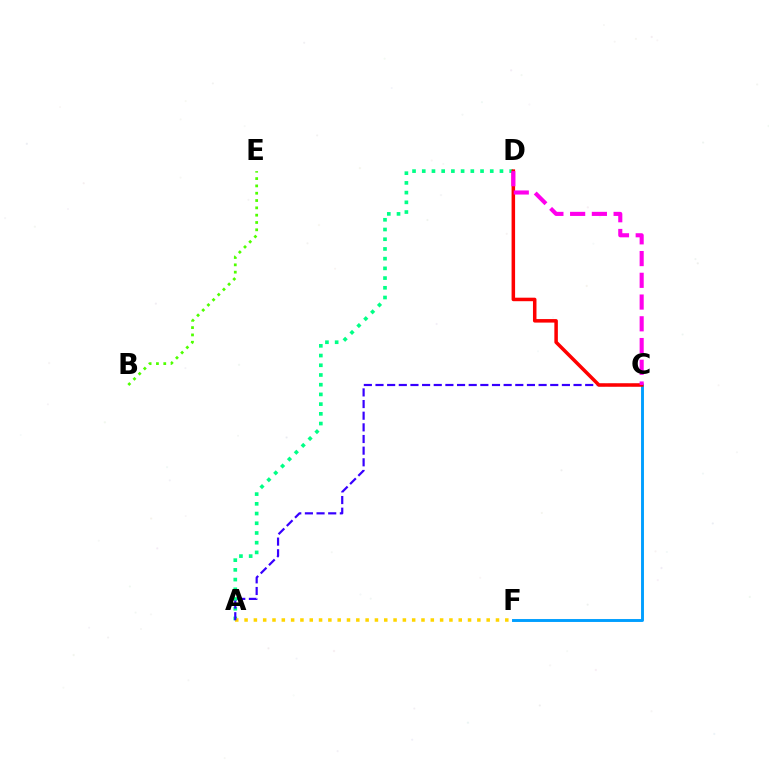{('A', 'D'): [{'color': '#00ff86', 'line_style': 'dotted', 'thickness': 2.64}], ('C', 'F'): [{'color': '#009eff', 'line_style': 'solid', 'thickness': 2.1}], ('A', 'F'): [{'color': '#ffd500', 'line_style': 'dotted', 'thickness': 2.53}], ('B', 'E'): [{'color': '#4fff00', 'line_style': 'dotted', 'thickness': 1.99}], ('A', 'C'): [{'color': '#3700ff', 'line_style': 'dashed', 'thickness': 1.58}], ('C', 'D'): [{'color': '#ff0000', 'line_style': 'solid', 'thickness': 2.53}, {'color': '#ff00ed', 'line_style': 'dashed', 'thickness': 2.95}]}